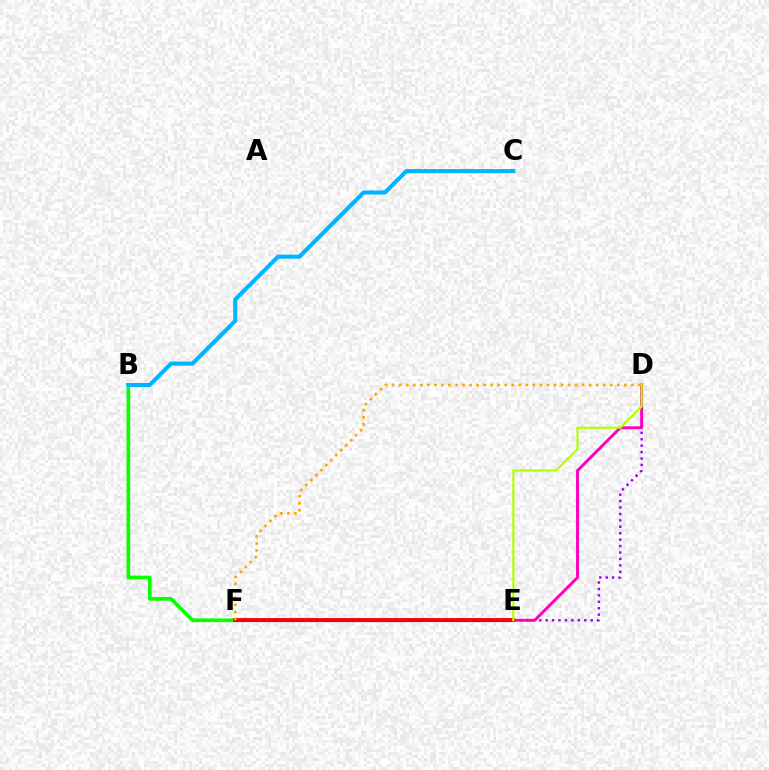{('B', 'F'): [{'color': '#08ff00', 'line_style': 'solid', 'thickness': 2.63}], ('E', 'F'): [{'color': '#00ff9d', 'line_style': 'dashed', 'thickness': 1.69}, {'color': '#0010ff', 'line_style': 'solid', 'thickness': 2.28}, {'color': '#ff0000', 'line_style': 'solid', 'thickness': 2.76}], ('B', 'C'): [{'color': '#00b5ff', 'line_style': 'solid', 'thickness': 2.94}], ('D', 'E'): [{'color': '#9b00ff', 'line_style': 'dotted', 'thickness': 1.75}, {'color': '#ff00bd', 'line_style': 'solid', 'thickness': 2.11}, {'color': '#b3ff00', 'line_style': 'solid', 'thickness': 1.55}], ('D', 'F'): [{'color': '#ffa500', 'line_style': 'dotted', 'thickness': 1.91}]}